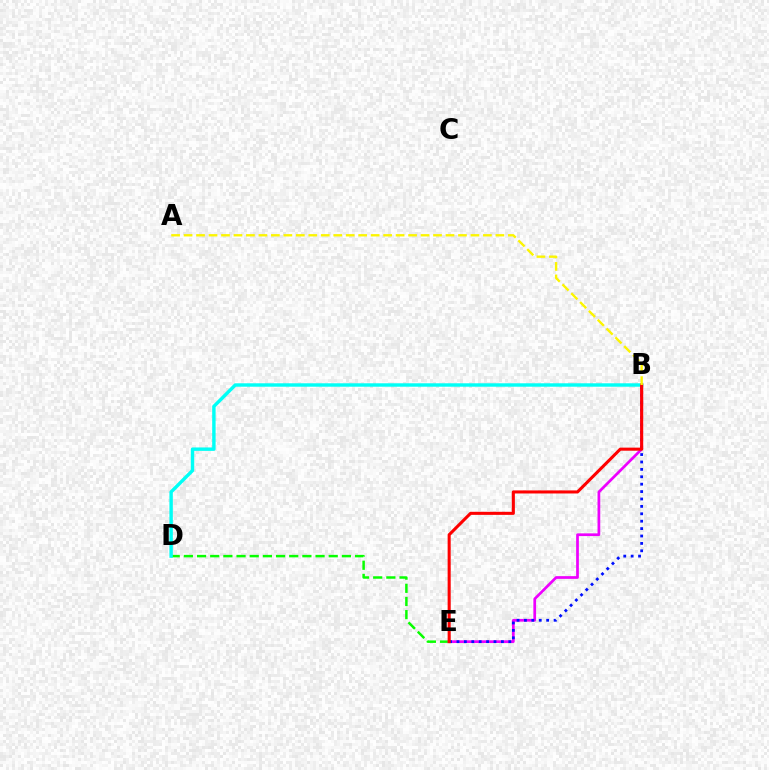{('D', 'E'): [{'color': '#08ff00', 'line_style': 'dashed', 'thickness': 1.79}], ('B', 'D'): [{'color': '#00fff6', 'line_style': 'solid', 'thickness': 2.46}], ('B', 'E'): [{'color': '#ee00ff', 'line_style': 'solid', 'thickness': 1.96}, {'color': '#0010ff', 'line_style': 'dotted', 'thickness': 2.01}, {'color': '#ff0000', 'line_style': 'solid', 'thickness': 2.21}], ('A', 'B'): [{'color': '#fcf500', 'line_style': 'dashed', 'thickness': 1.69}]}